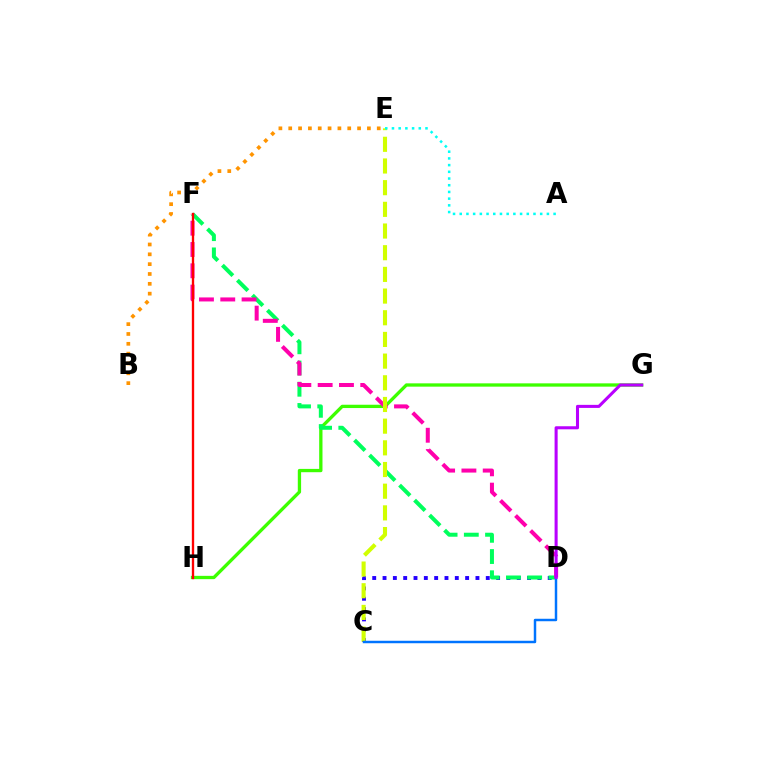{('C', 'D'): [{'color': '#2500ff', 'line_style': 'dotted', 'thickness': 2.8}, {'color': '#0074ff', 'line_style': 'solid', 'thickness': 1.78}], ('G', 'H'): [{'color': '#3dff00', 'line_style': 'solid', 'thickness': 2.38}], ('D', 'F'): [{'color': '#00ff5c', 'line_style': 'dashed', 'thickness': 2.88}, {'color': '#ff00ac', 'line_style': 'dashed', 'thickness': 2.89}], ('F', 'H'): [{'color': '#ff0000', 'line_style': 'solid', 'thickness': 1.69}], ('B', 'E'): [{'color': '#ff9400', 'line_style': 'dotted', 'thickness': 2.67}], ('C', 'E'): [{'color': '#d1ff00', 'line_style': 'dashed', 'thickness': 2.95}], ('A', 'E'): [{'color': '#00fff6', 'line_style': 'dotted', 'thickness': 1.82}], ('D', 'G'): [{'color': '#b900ff', 'line_style': 'solid', 'thickness': 2.2}]}